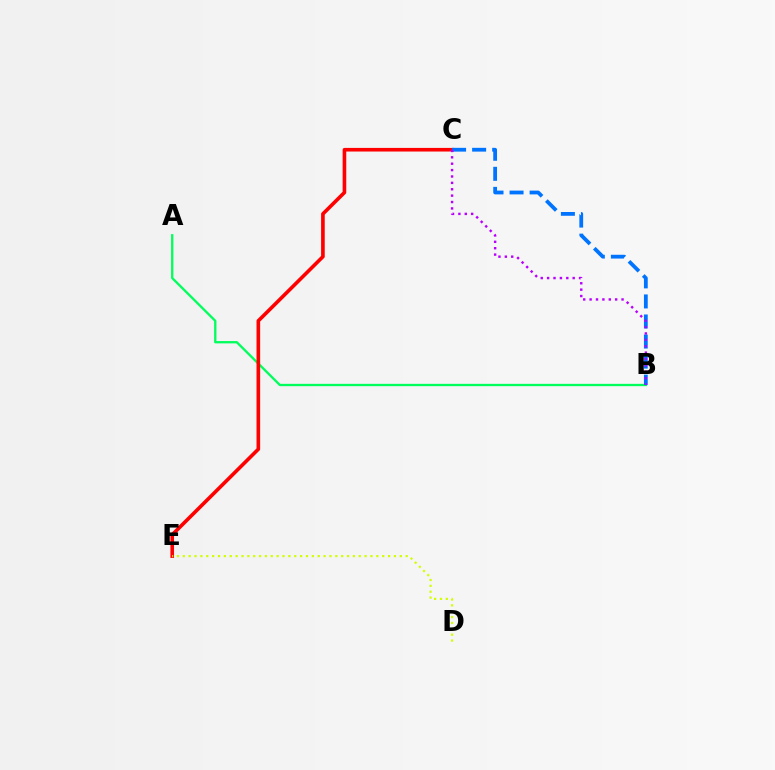{('A', 'B'): [{'color': '#00ff5c', 'line_style': 'solid', 'thickness': 1.67}], ('C', 'E'): [{'color': '#ff0000', 'line_style': 'solid', 'thickness': 2.61}], ('B', 'C'): [{'color': '#0074ff', 'line_style': 'dashed', 'thickness': 2.72}, {'color': '#b900ff', 'line_style': 'dotted', 'thickness': 1.74}], ('D', 'E'): [{'color': '#d1ff00', 'line_style': 'dotted', 'thickness': 1.59}]}